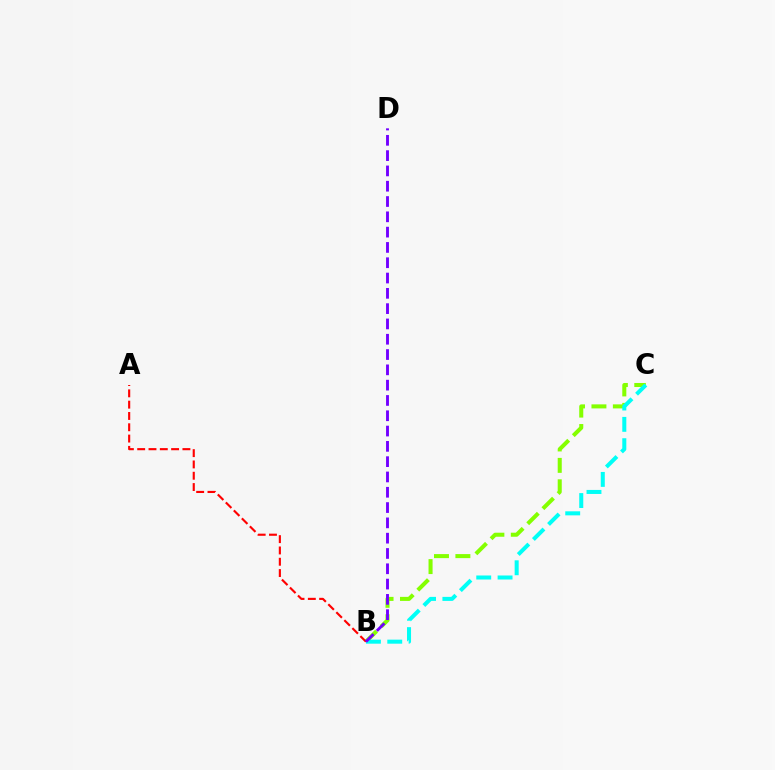{('B', 'C'): [{'color': '#84ff00', 'line_style': 'dashed', 'thickness': 2.91}, {'color': '#00fff6', 'line_style': 'dashed', 'thickness': 2.9}], ('A', 'B'): [{'color': '#ff0000', 'line_style': 'dashed', 'thickness': 1.54}], ('B', 'D'): [{'color': '#7200ff', 'line_style': 'dashed', 'thickness': 2.08}]}